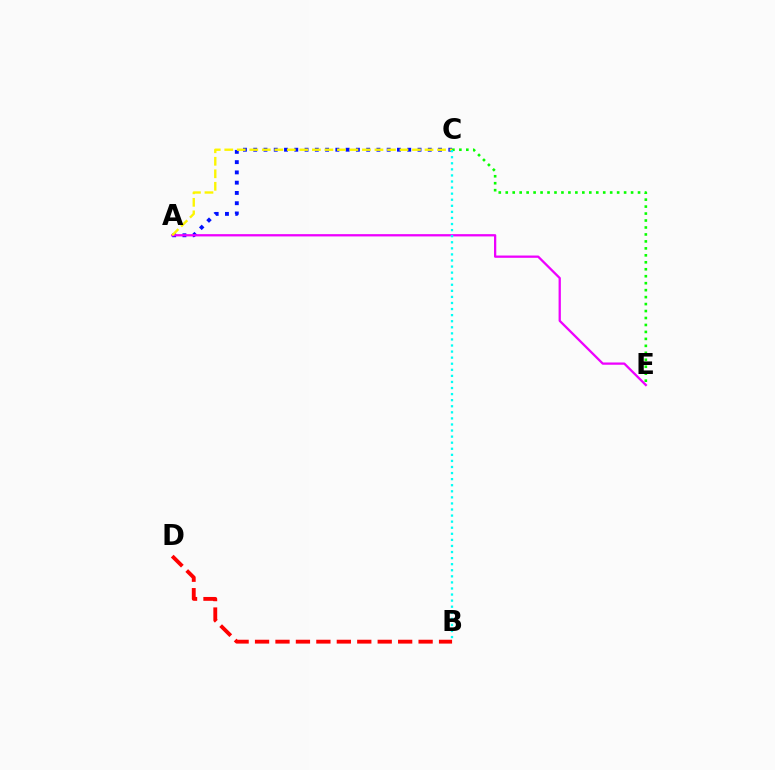{('C', 'E'): [{'color': '#08ff00', 'line_style': 'dotted', 'thickness': 1.89}], ('A', 'C'): [{'color': '#0010ff', 'line_style': 'dotted', 'thickness': 2.79}, {'color': '#fcf500', 'line_style': 'dashed', 'thickness': 1.7}], ('B', 'D'): [{'color': '#ff0000', 'line_style': 'dashed', 'thickness': 2.78}], ('A', 'E'): [{'color': '#ee00ff', 'line_style': 'solid', 'thickness': 1.64}], ('B', 'C'): [{'color': '#00fff6', 'line_style': 'dotted', 'thickness': 1.65}]}